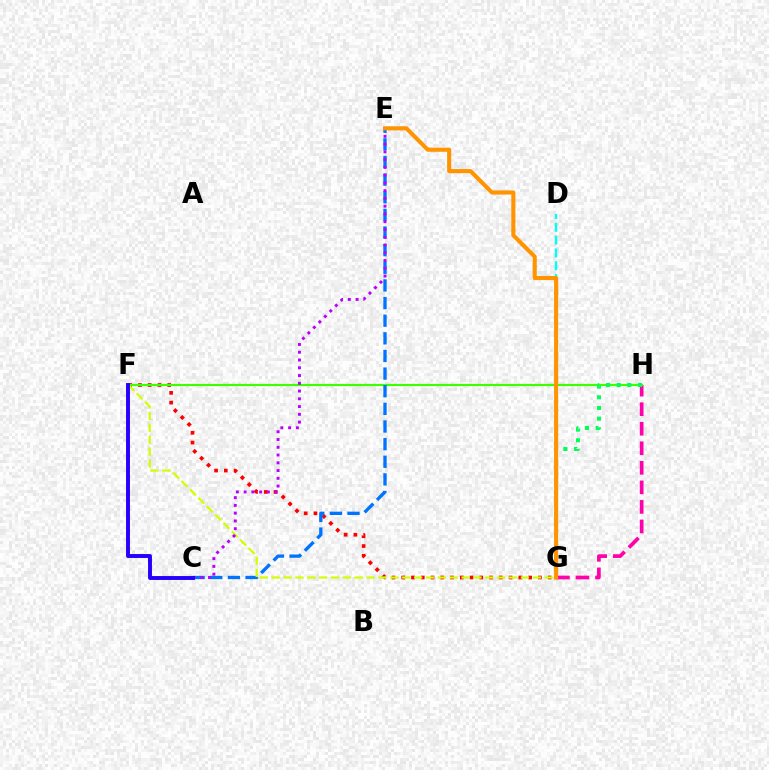{('G', 'H'): [{'color': '#ff00ac', 'line_style': 'dashed', 'thickness': 2.65}, {'color': '#00ff5c', 'line_style': 'dotted', 'thickness': 2.9}], ('D', 'G'): [{'color': '#00fff6', 'line_style': 'dashed', 'thickness': 1.74}], ('F', 'G'): [{'color': '#ff0000', 'line_style': 'dotted', 'thickness': 2.65}, {'color': '#d1ff00', 'line_style': 'dashed', 'thickness': 1.61}], ('F', 'H'): [{'color': '#3dff00', 'line_style': 'solid', 'thickness': 1.55}], ('C', 'E'): [{'color': '#0074ff', 'line_style': 'dashed', 'thickness': 2.4}, {'color': '#b900ff', 'line_style': 'dotted', 'thickness': 2.11}], ('C', 'F'): [{'color': '#2500ff', 'line_style': 'solid', 'thickness': 2.82}], ('E', 'G'): [{'color': '#ff9400', 'line_style': 'solid', 'thickness': 2.95}]}